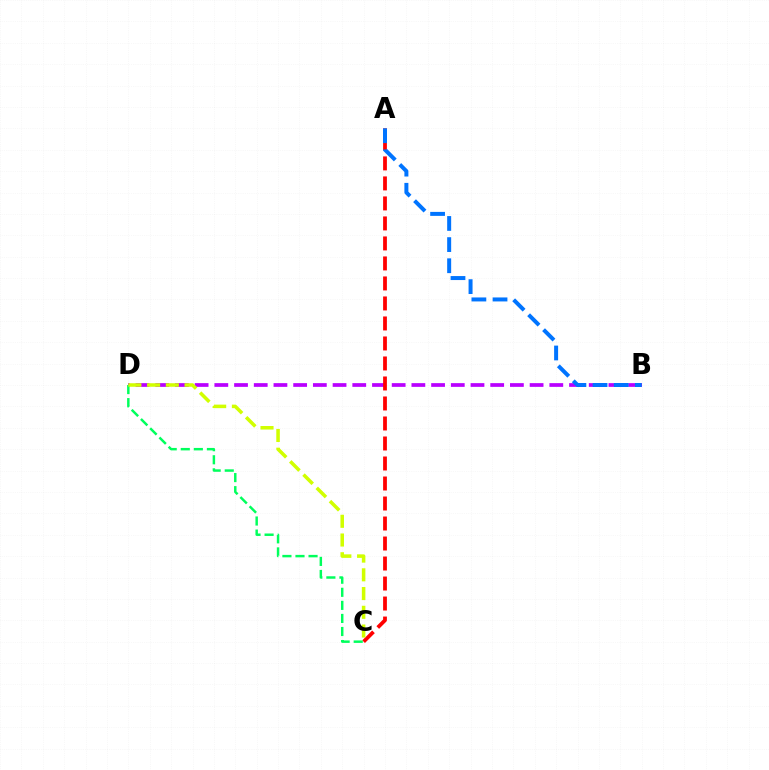{('B', 'D'): [{'color': '#b900ff', 'line_style': 'dashed', 'thickness': 2.68}], ('A', 'C'): [{'color': '#ff0000', 'line_style': 'dashed', 'thickness': 2.72}], ('A', 'B'): [{'color': '#0074ff', 'line_style': 'dashed', 'thickness': 2.87}], ('C', 'D'): [{'color': '#00ff5c', 'line_style': 'dashed', 'thickness': 1.78}, {'color': '#d1ff00', 'line_style': 'dashed', 'thickness': 2.54}]}